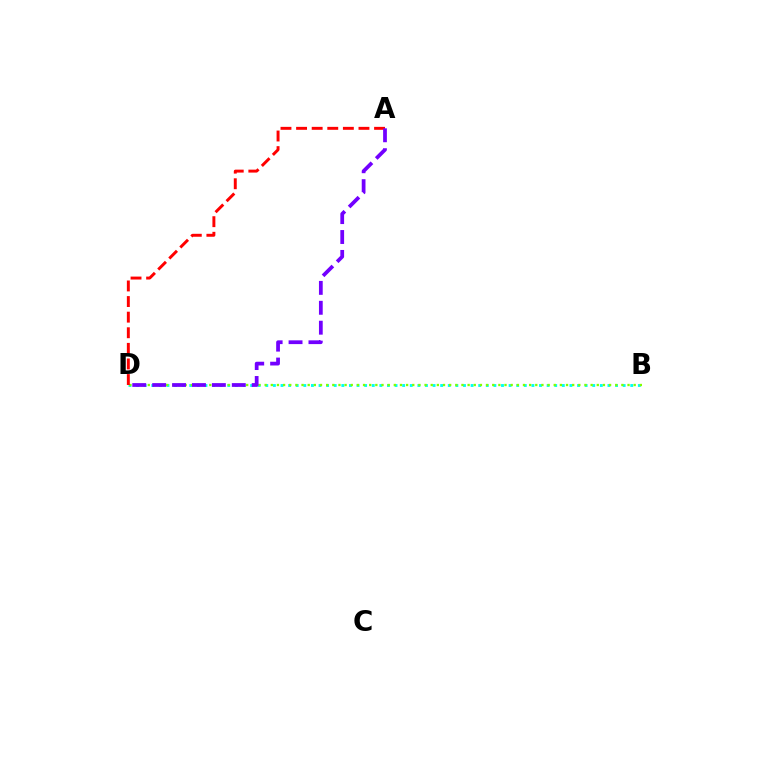{('B', 'D'): [{'color': '#00fff6', 'line_style': 'dotted', 'thickness': 2.07}, {'color': '#84ff00', 'line_style': 'dotted', 'thickness': 1.67}], ('A', 'D'): [{'color': '#ff0000', 'line_style': 'dashed', 'thickness': 2.12}, {'color': '#7200ff', 'line_style': 'dashed', 'thickness': 2.7}]}